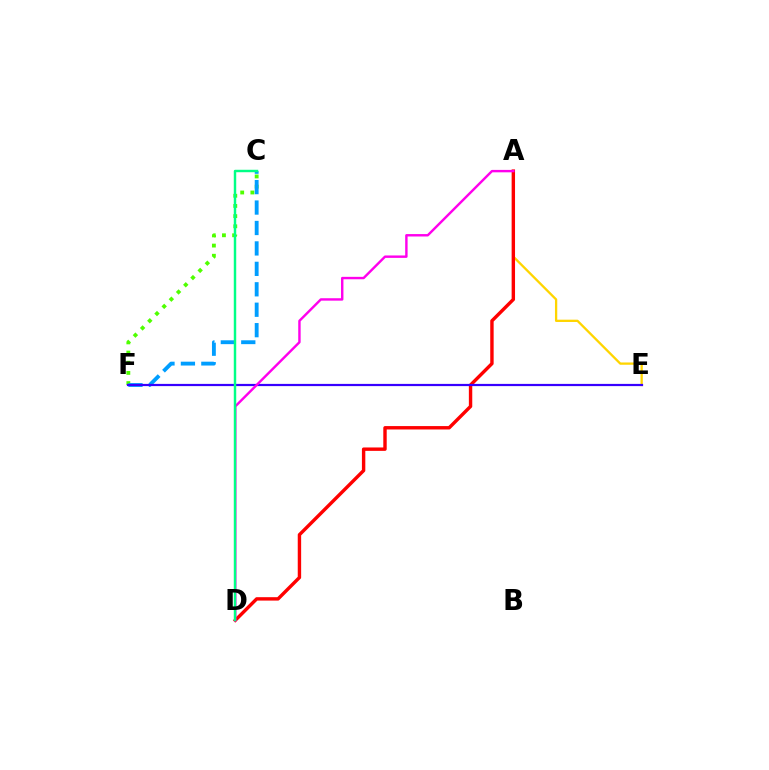{('C', 'F'): [{'color': '#4fff00', 'line_style': 'dotted', 'thickness': 2.76}, {'color': '#009eff', 'line_style': 'dashed', 'thickness': 2.78}], ('A', 'E'): [{'color': '#ffd500', 'line_style': 'solid', 'thickness': 1.65}], ('A', 'D'): [{'color': '#ff0000', 'line_style': 'solid', 'thickness': 2.45}, {'color': '#ff00ed', 'line_style': 'solid', 'thickness': 1.74}], ('E', 'F'): [{'color': '#3700ff', 'line_style': 'solid', 'thickness': 1.59}], ('C', 'D'): [{'color': '#00ff86', 'line_style': 'solid', 'thickness': 1.76}]}